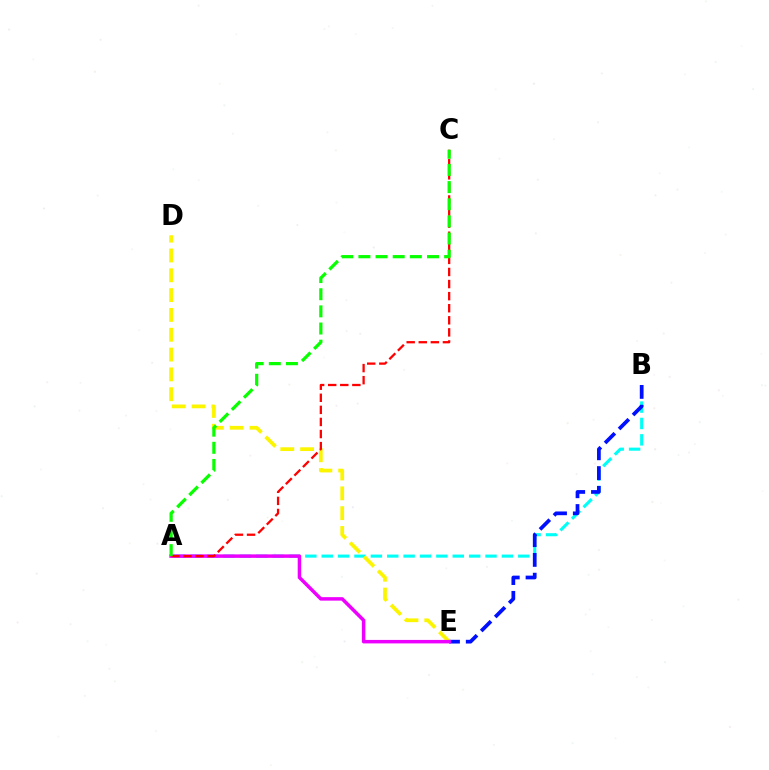{('A', 'B'): [{'color': '#00fff6', 'line_style': 'dashed', 'thickness': 2.23}], ('B', 'E'): [{'color': '#0010ff', 'line_style': 'dashed', 'thickness': 2.69}], ('D', 'E'): [{'color': '#fcf500', 'line_style': 'dashed', 'thickness': 2.69}], ('A', 'E'): [{'color': '#ee00ff', 'line_style': 'solid', 'thickness': 2.5}], ('A', 'C'): [{'color': '#ff0000', 'line_style': 'dashed', 'thickness': 1.64}, {'color': '#08ff00', 'line_style': 'dashed', 'thickness': 2.33}]}